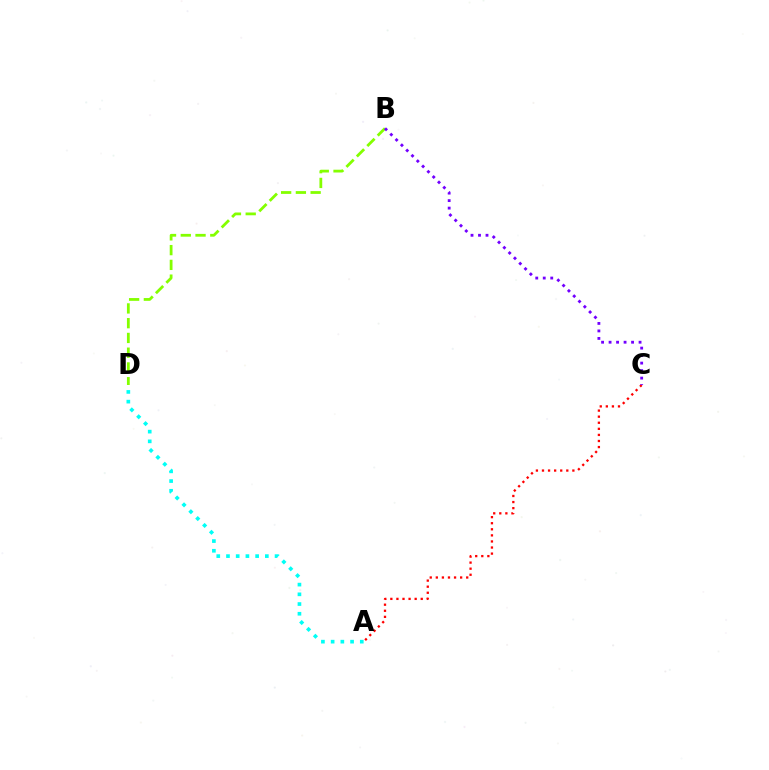{('A', 'D'): [{'color': '#00fff6', 'line_style': 'dotted', 'thickness': 2.64}], ('B', 'D'): [{'color': '#84ff00', 'line_style': 'dashed', 'thickness': 2.0}], ('A', 'C'): [{'color': '#ff0000', 'line_style': 'dotted', 'thickness': 1.65}], ('B', 'C'): [{'color': '#7200ff', 'line_style': 'dotted', 'thickness': 2.04}]}